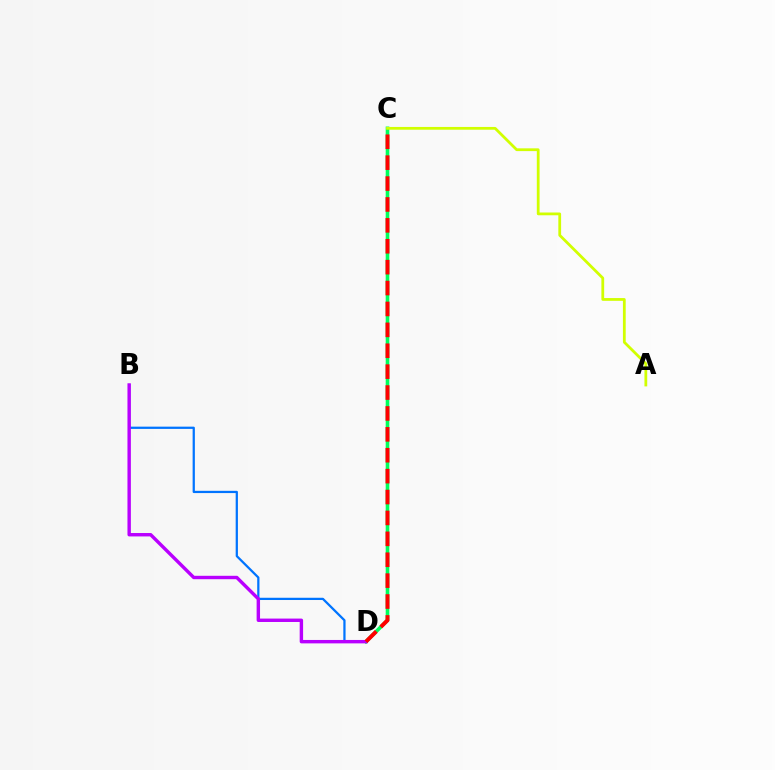{('C', 'D'): [{'color': '#00ff5c', 'line_style': 'solid', 'thickness': 2.59}, {'color': '#ff0000', 'line_style': 'dashed', 'thickness': 2.84}], ('A', 'C'): [{'color': '#d1ff00', 'line_style': 'solid', 'thickness': 2.0}], ('B', 'D'): [{'color': '#0074ff', 'line_style': 'solid', 'thickness': 1.62}, {'color': '#b900ff', 'line_style': 'solid', 'thickness': 2.45}]}